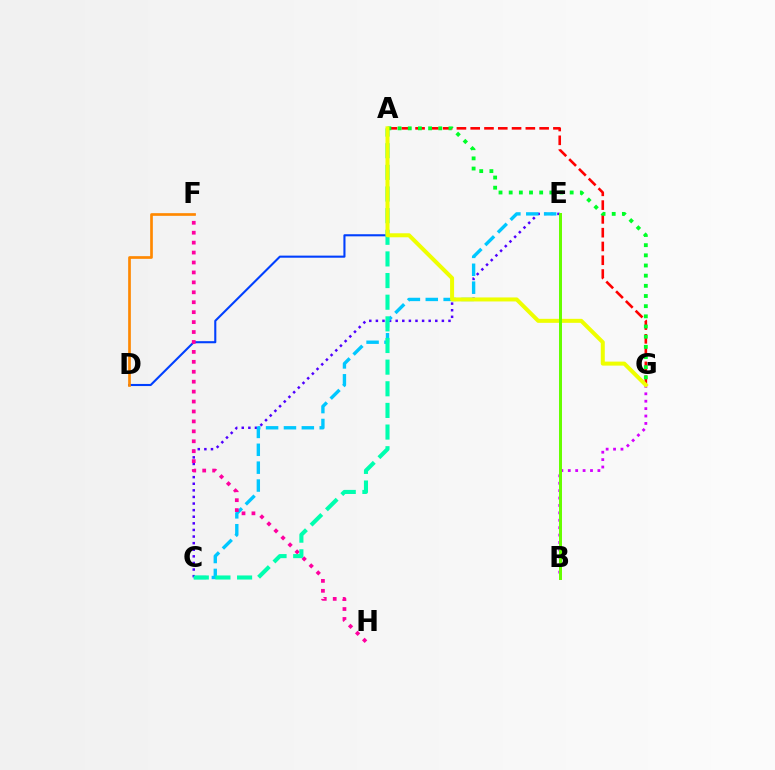{('B', 'G'): [{'color': '#d600ff', 'line_style': 'dotted', 'thickness': 2.01}], ('C', 'E'): [{'color': '#4f00ff', 'line_style': 'dotted', 'thickness': 1.79}, {'color': '#00c7ff', 'line_style': 'dashed', 'thickness': 2.43}], ('A', 'D'): [{'color': '#003fff', 'line_style': 'solid', 'thickness': 1.51}], ('A', 'G'): [{'color': '#ff0000', 'line_style': 'dashed', 'thickness': 1.87}, {'color': '#00ff27', 'line_style': 'dotted', 'thickness': 2.76}, {'color': '#eeff00', 'line_style': 'solid', 'thickness': 2.89}], ('F', 'H'): [{'color': '#ff00a0', 'line_style': 'dotted', 'thickness': 2.7}], ('A', 'C'): [{'color': '#00ffaf', 'line_style': 'dashed', 'thickness': 2.94}], ('D', 'F'): [{'color': '#ff8800', 'line_style': 'solid', 'thickness': 1.93}], ('B', 'E'): [{'color': '#66ff00', 'line_style': 'solid', 'thickness': 2.16}]}